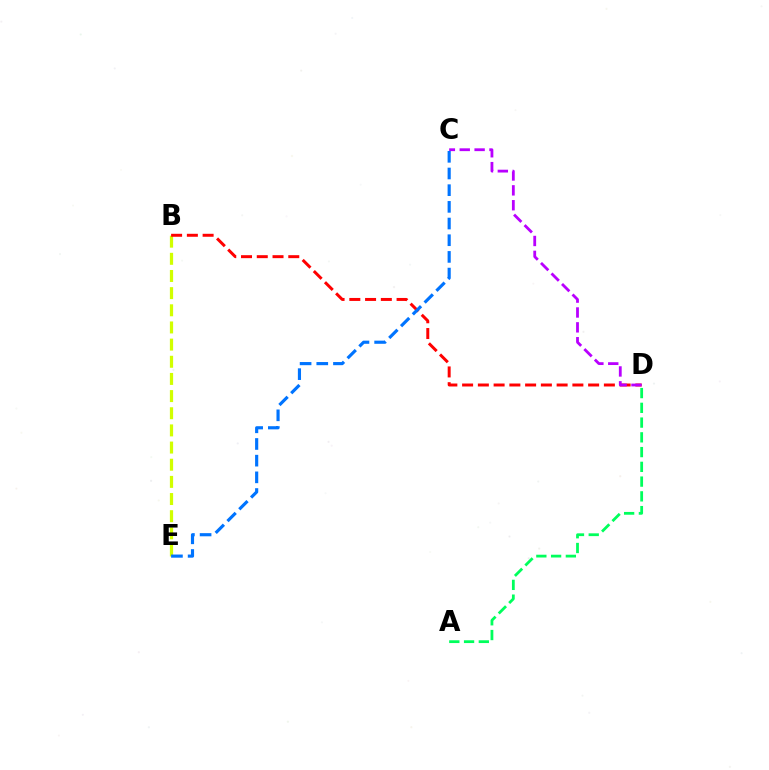{('B', 'E'): [{'color': '#d1ff00', 'line_style': 'dashed', 'thickness': 2.33}], ('B', 'D'): [{'color': '#ff0000', 'line_style': 'dashed', 'thickness': 2.14}], ('C', 'D'): [{'color': '#b900ff', 'line_style': 'dashed', 'thickness': 2.02}], ('C', 'E'): [{'color': '#0074ff', 'line_style': 'dashed', 'thickness': 2.27}], ('A', 'D'): [{'color': '#00ff5c', 'line_style': 'dashed', 'thickness': 2.0}]}